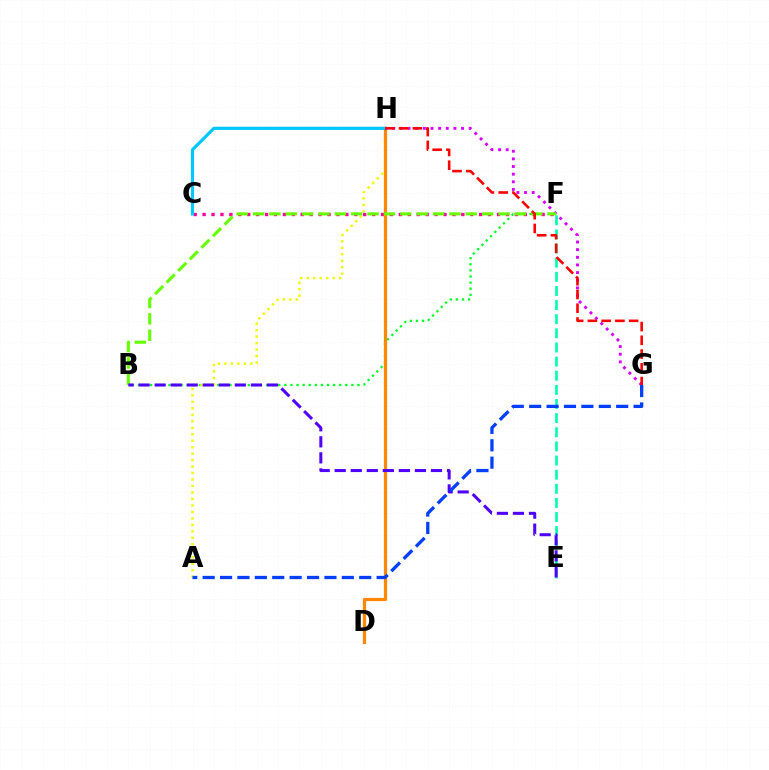{('E', 'F'): [{'color': '#00ffaf', 'line_style': 'dashed', 'thickness': 1.92}], ('B', 'F'): [{'color': '#00ff27', 'line_style': 'dotted', 'thickness': 1.66}, {'color': '#66ff00', 'line_style': 'dashed', 'thickness': 2.22}], ('C', 'F'): [{'color': '#ff00a0', 'line_style': 'dotted', 'thickness': 2.42}], ('A', 'H'): [{'color': '#eeff00', 'line_style': 'dotted', 'thickness': 1.76}], ('D', 'H'): [{'color': '#ff8800', 'line_style': 'solid', 'thickness': 2.32}], ('C', 'H'): [{'color': '#00c7ff', 'line_style': 'solid', 'thickness': 2.31}], ('G', 'H'): [{'color': '#d600ff', 'line_style': 'dotted', 'thickness': 2.08}, {'color': '#ff0000', 'line_style': 'dashed', 'thickness': 1.87}], ('B', 'E'): [{'color': '#4f00ff', 'line_style': 'dashed', 'thickness': 2.18}], ('A', 'G'): [{'color': '#003fff', 'line_style': 'dashed', 'thickness': 2.36}]}